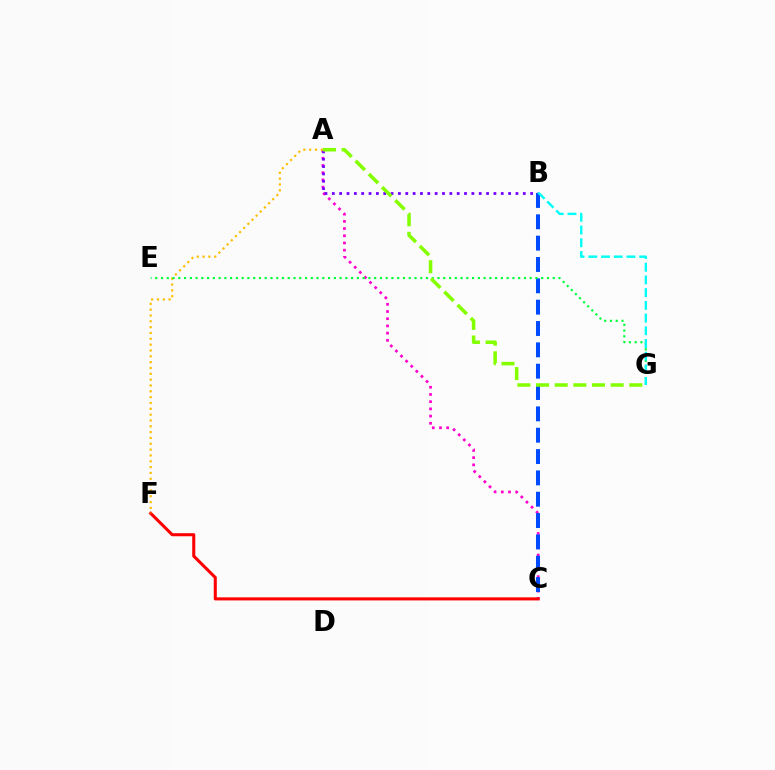{('A', 'C'): [{'color': '#ff00cf', 'line_style': 'dotted', 'thickness': 1.96}], ('A', 'B'): [{'color': '#7200ff', 'line_style': 'dotted', 'thickness': 2.0}], ('B', 'C'): [{'color': '#004bff', 'line_style': 'dashed', 'thickness': 2.9}], ('C', 'F'): [{'color': '#ff0000', 'line_style': 'solid', 'thickness': 2.2}], ('A', 'F'): [{'color': '#ffbd00', 'line_style': 'dotted', 'thickness': 1.58}], ('E', 'G'): [{'color': '#00ff39', 'line_style': 'dotted', 'thickness': 1.57}], ('B', 'G'): [{'color': '#00fff6', 'line_style': 'dashed', 'thickness': 1.73}], ('A', 'G'): [{'color': '#84ff00', 'line_style': 'dashed', 'thickness': 2.53}]}